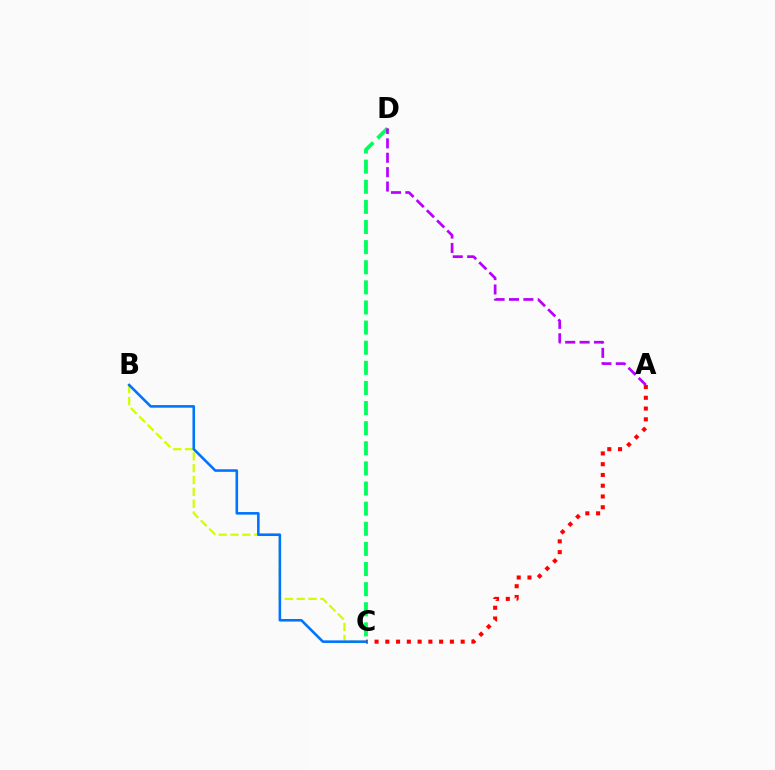{('B', 'C'): [{'color': '#d1ff00', 'line_style': 'dashed', 'thickness': 1.61}, {'color': '#0074ff', 'line_style': 'solid', 'thickness': 1.86}], ('C', 'D'): [{'color': '#00ff5c', 'line_style': 'dashed', 'thickness': 2.73}], ('A', 'C'): [{'color': '#ff0000', 'line_style': 'dotted', 'thickness': 2.92}], ('A', 'D'): [{'color': '#b900ff', 'line_style': 'dashed', 'thickness': 1.96}]}